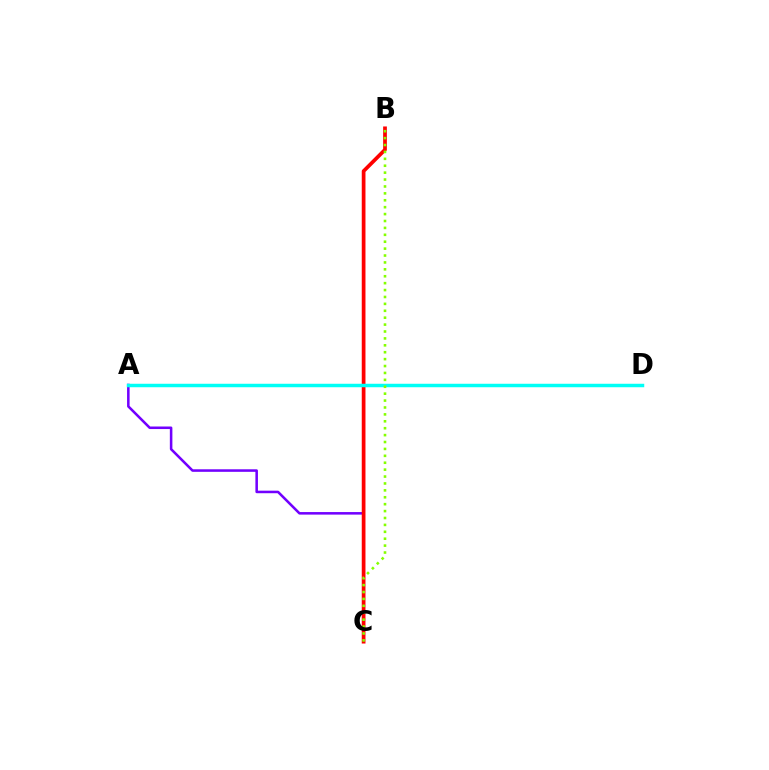{('A', 'C'): [{'color': '#7200ff', 'line_style': 'solid', 'thickness': 1.83}], ('B', 'C'): [{'color': '#ff0000', 'line_style': 'solid', 'thickness': 2.68}, {'color': '#84ff00', 'line_style': 'dotted', 'thickness': 1.88}], ('A', 'D'): [{'color': '#00fff6', 'line_style': 'solid', 'thickness': 2.5}]}